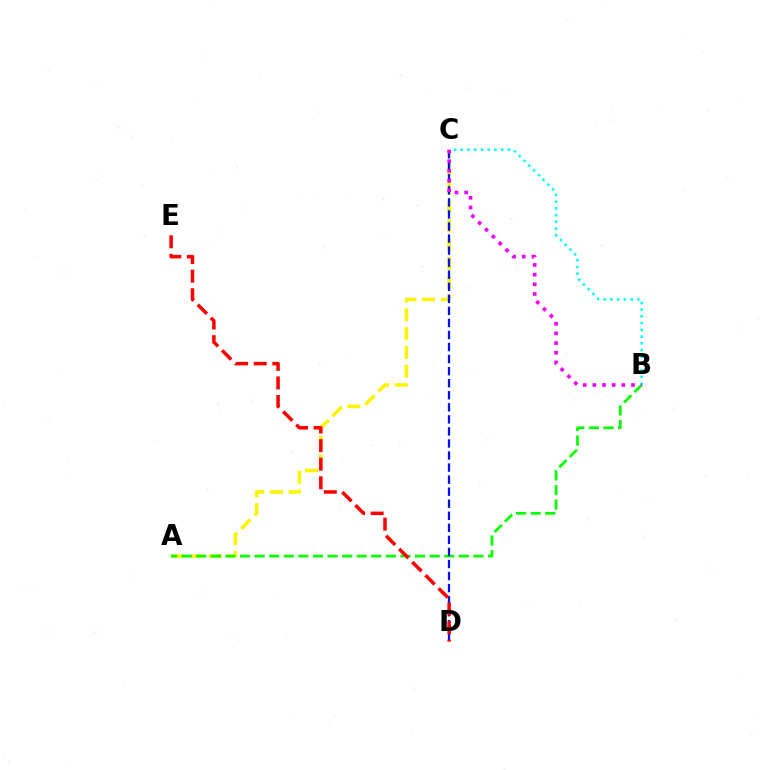{('A', 'C'): [{'color': '#fcf500', 'line_style': 'dashed', 'thickness': 2.55}], ('A', 'B'): [{'color': '#08ff00', 'line_style': 'dashed', 'thickness': 1.98}], ('B', 'C'): [{'color': '#00fff6', 'line_style': 'dotted', 'thickness': 1.83}, {'color': '#ee00ff', 'line_style': 'dotted', 'thickness': 2.63}], ('C', 'D'): [{'color': '#0010ff', 'line_style': 'dashed', 'thickness': 1.64}], ('D', 'E'): [{'color': '#ff0000', 'line_style': 'dashed', 'thickness': 2.53}]}